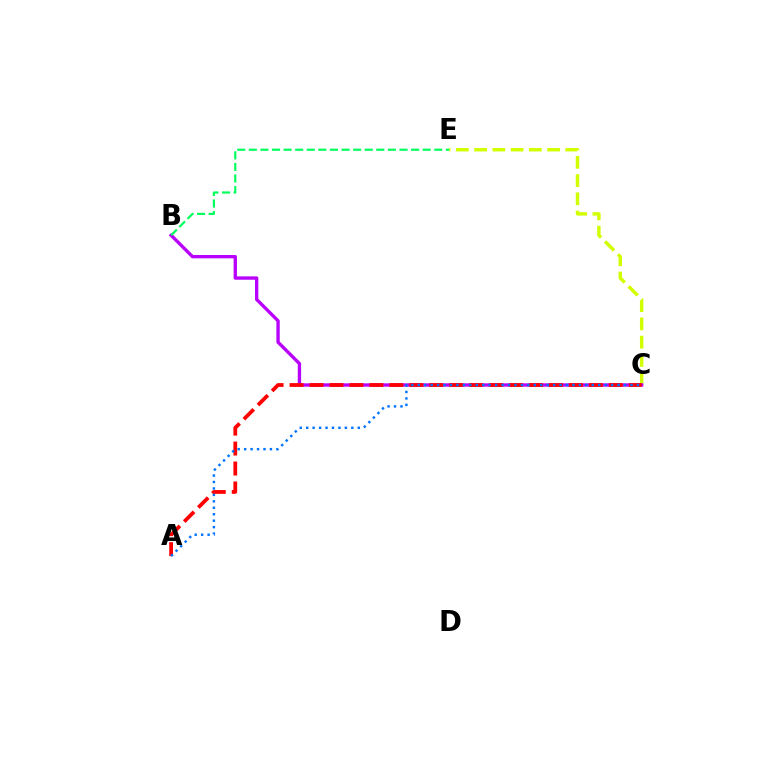{('C', 'E'): [{'color': '#d1ff00', 'line_style': 'dashed', 'thickness': 2.48}], ('B', 'C'): [{'color': '#b900ff', 'line_style': 'solid', 'thickness': 2.41}], ('A', 'C'): [{'color': '#ff0000', 'line_style': 'dashed', 'thickness': 2.71}, {'color': '#0074ff', 'line_style': 'dotted', 'thickness': 1.75}], ('B', 'E'): [{'color': '#00ff5c', 'line_style': 'dashed', 'thickness': 1.57}]}